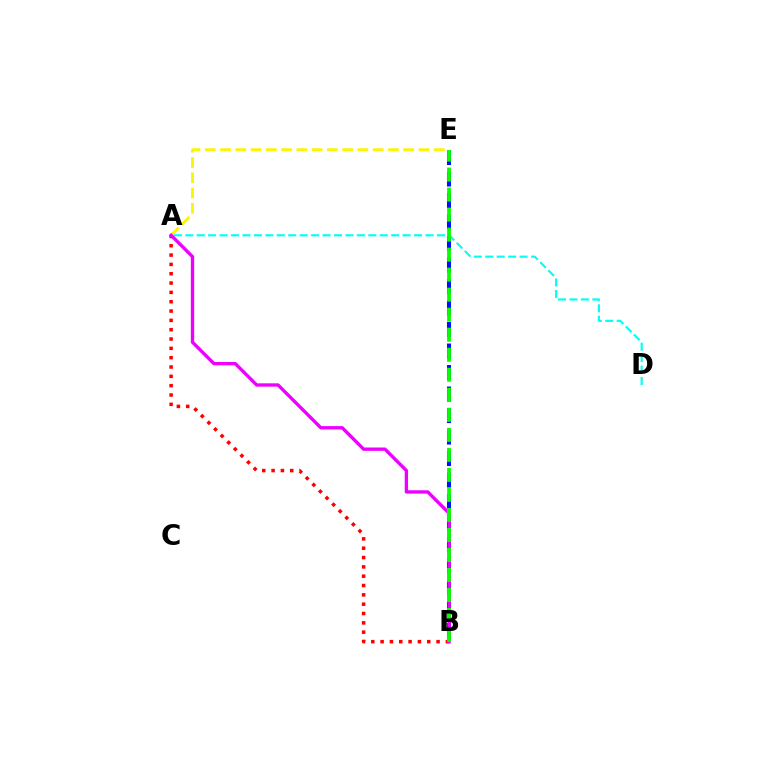{('A', 'B'): [{'color': '#ff0000', 'line_style': 'dotted', 'thickness': 2.53}, {'color': '#ee00ff', 'line_style': 'solid', 'thickness': 2.41}], ('B', 'E'): [{'color': '#0010ff', 'line_style': 'dashed', 'thickness': 2.92}, {'color': '#08ff00', 'line_style': 'dashed', 'thickness': 2.72}], ('A', 'D'): [{'color': '#00fff6', 'line_style': 'dashed', 'thickness': 1.55}], ('A', 'E'): [{'color': '#fcf500', 'line_style': 'dashed', 'thickness': 2.07}]}